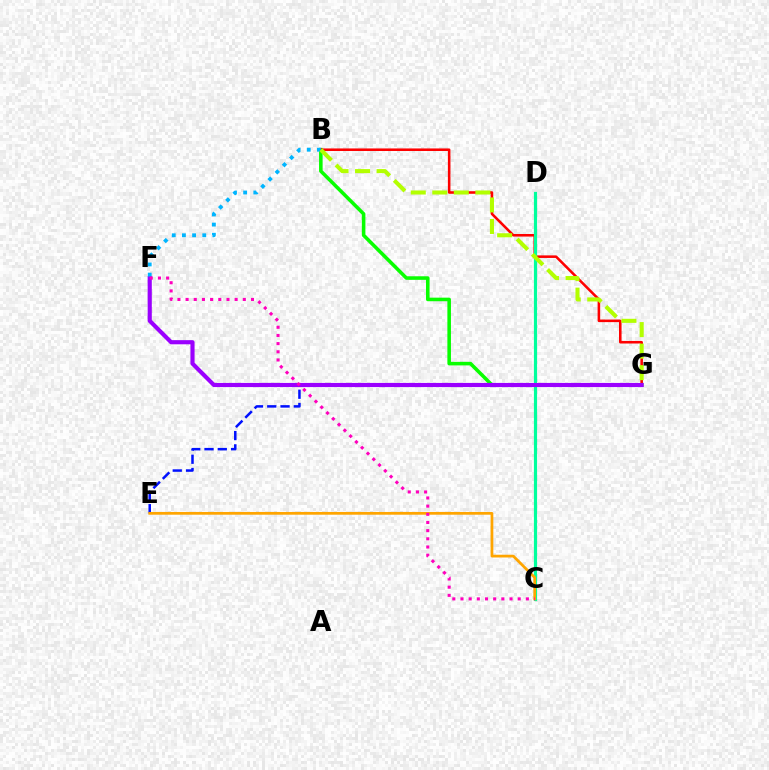{('E', 'G'): [{'color': '#0010ff', 'line_style': 'dashed', 'thickness': 1.8}], ('B', 'G'): [{'color': '#08ff00', 'line_style': 'solid', 'thickness': 2.57}, {'color': '#ff0000', 'line_style': 'solid', 'thickness': 1.85}, {'color': '#b3ff00', 'line_style': 'dashed', 'thickness': 2.92}], ('C', 'D'): [{'color': '#00ff9d', 'line_style': 'solid', 'thickness': 2.29}], ('F', 'G'): [{'color': '#9b00ff', 'line_style': 'solid', 'thickness': 2.98}], ('B', 'F'): [{'color': '#00b5ff', 'line_style': 'dotted', 'thickness': 2.76}], ('C', 'E'): [{'color': '#ffa500', 'line_style': 'solid', 'thickness': 1.98}], ('C', 'F'): [{'color': '#ff00bd', 'line_style': 'dotted', 'thickness': 2.22}]}